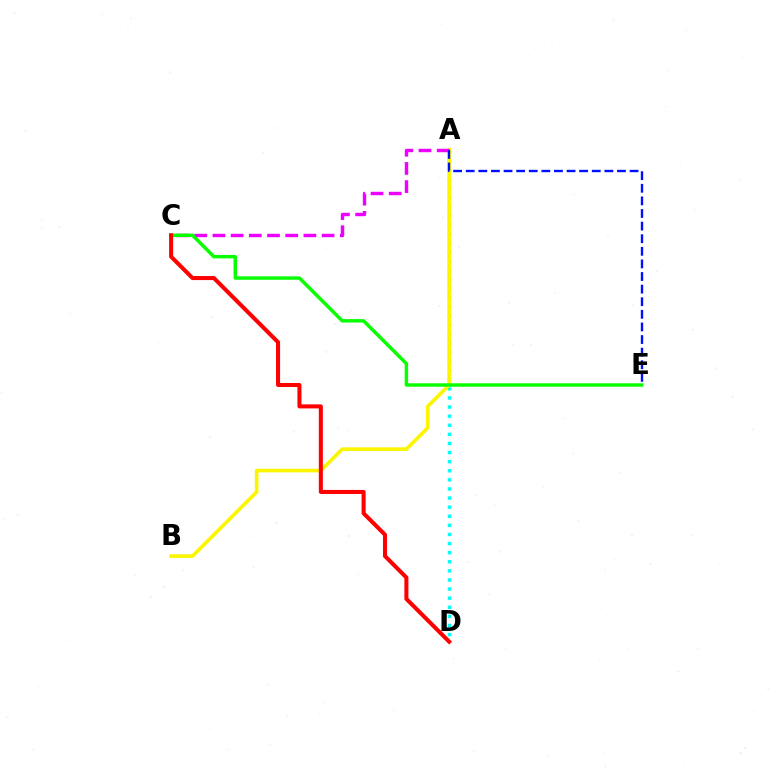{('A', 'D'): [{'color': '#00fff6', 'line_style': 'dotted', 'thickness': 2.47}], ('A', 'B'): [{'color': '#fcf500', 'line_style': 'solid', 'thickness': 2.62}], ('A', 'C'): [{'color': '#ee00ff', 'line_style': 'dashed', 'thickness': 2.47}], ('A', 'E'): [{'color': '#0010ff', 'line_style': 'dashed', 'thickness': 1.71}], ('C', 'E'): [{'color': '#08ff00', 'line_style': 'solid', 'thickness': 2.48}], ('C', 'D'): [{'color': '#ff0000', 'line_style': 'solid', 'thickness': 2.91}]}